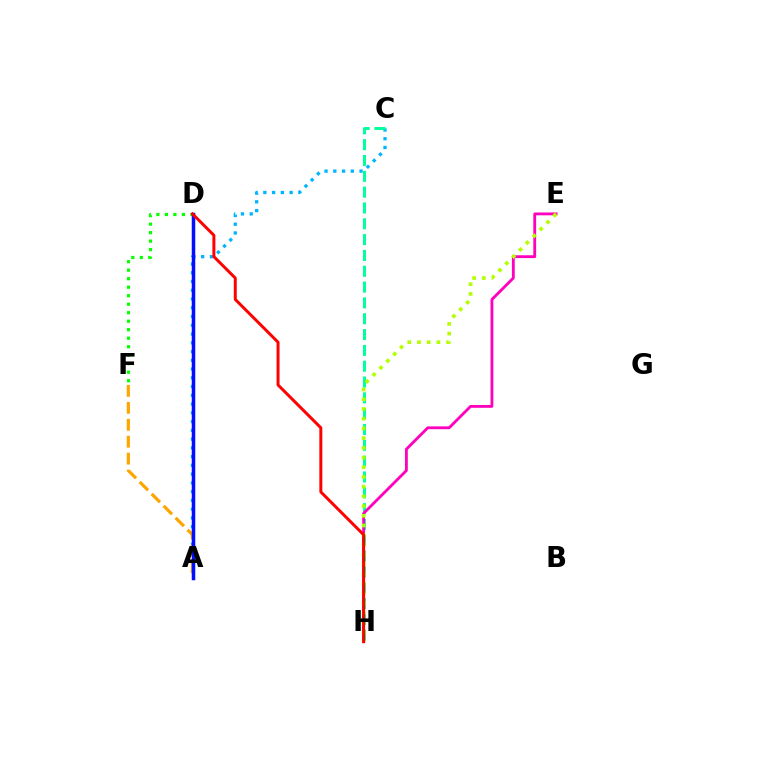{('A', 'C'): [{'color': '#00b5ff', 'line_style': 'dotted', 'thickness': 2.38}], ('D', 'F'): [{'color': '#08ff00', 'line_style': 'dotted', 'thickness': 2.31}], ('A', 'D'): [{'color': '#9b00ff', 'line_style': 'dotted', 'thickness': 2.18}, {'color': '#0010ff', 'line_style': 'solid', 'thickness': 2.52}], ('C', 'H'): [{'color': '#00ff9d', 'line_style': 'dashed', 'thickness': 2.15}], ('E', 'H'): [{'color': '#ff00bd', 'line_style': 'solid', 'thickness': 2.03}, {'color': '#b3ff00', 'line_style': 'dotted', 'thickness': 2.64}], ('A', 'F'): [{'color': '#ffa500', 'line_style': 'dashed', 'thickness': 2.3}], ('D', 'H'): [{'color': '#ff0000', 'line_style': 'solid', 'thickness': 2.14}]}